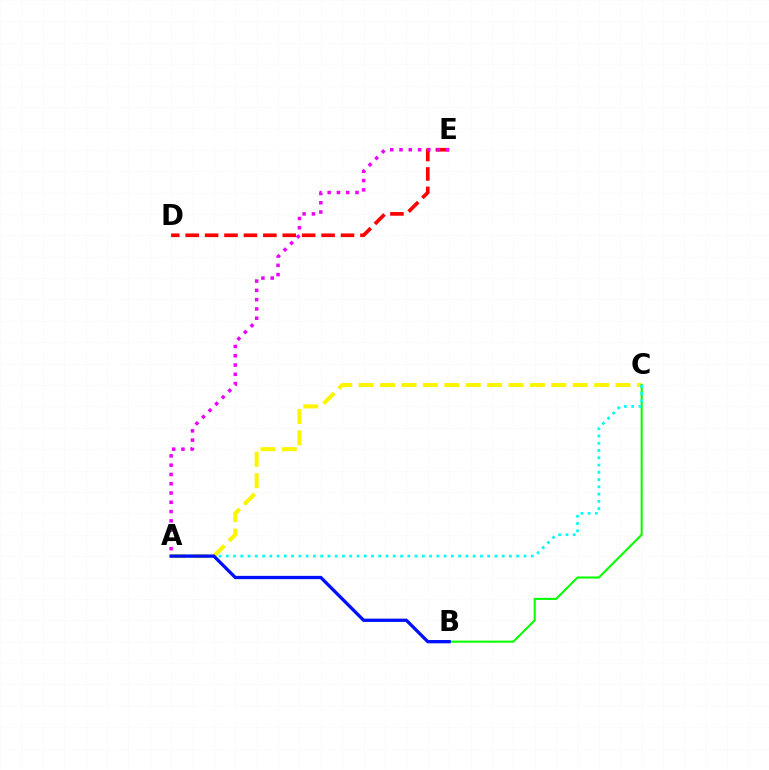{('D', 'E'): [{'color': '#ff0000', 'line_style': 'dashed', 'thickness': 2.64}], ('A', 'C'): [{'color': '#fcf500', 'line_style': 'dashed', 'thickness': 2.91}, {'color': '#00fff6', 'line_style': 'dotted', 'thickness': 1.97}], ('B', 'C'): [{'color': '#08ff00', 'line_style': 'solid', 'thickness': 1.5}], ('A', 'E'): [{'color': '#ee00ff', 'line_style': 'dotted', 'thickness': 2.52}], ('A', 'B'): [{'color': '#0010ff', 'line_style': 'solid', 'thickness': 2.37}]}